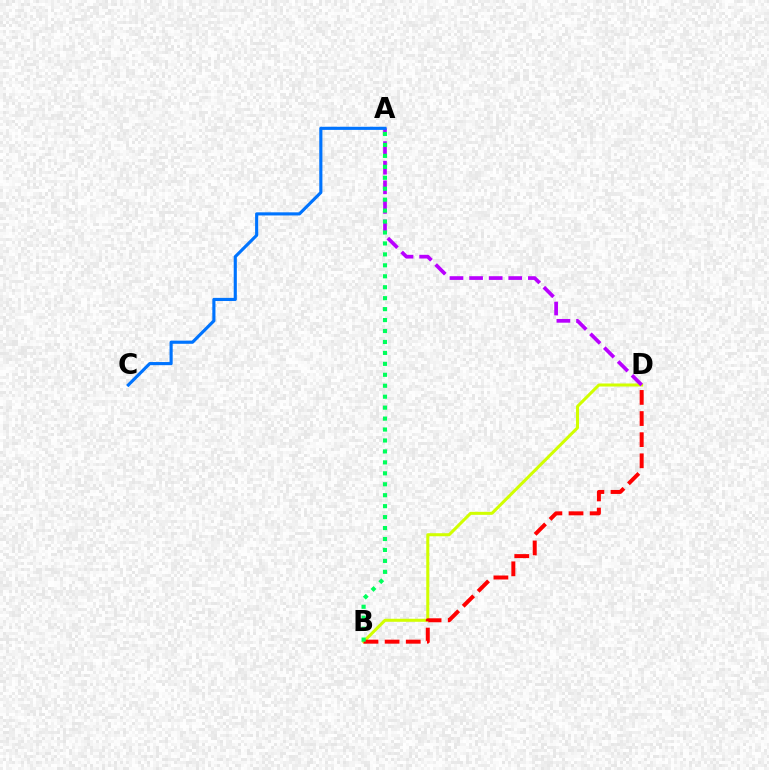{('B', 'D'): [{'color': '#d1ff00', 'line_style': 'solid', 'thickness': 2.18}, {'color': '#ff0000', 'line_style': 'dashed', 'thickness': 2.87}], ('A', 'D'): [{'color': '#b900ff', 'line_style': 'dashed', 'thickness': 2.66}], ('A', 'C'): [{'color': '#0074ff', 'line_style': 'solid', 'thickness': 2.26}], ('A', 'B'): [{'color': '#00ff5c', 'line_style': 'dotted', 'thickness': 2.97}]}